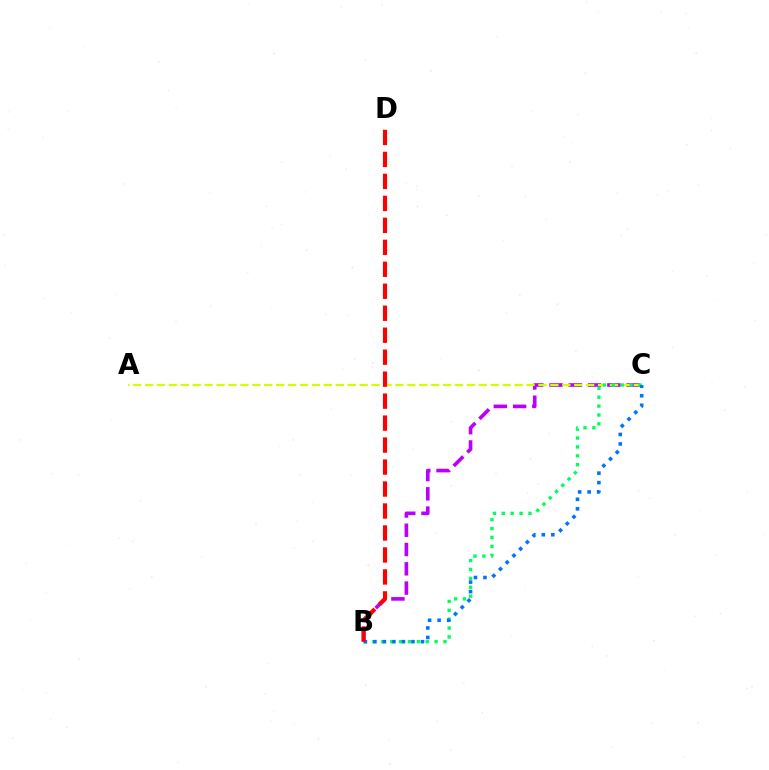{('B', 'C'): [{'color': '#b900ff', 'line_style': 'dashed', 'thickness': 2.62}, {'color': '#00ff5c', 'line_style': 'dotted', 'thickness': 2.41}, {'color': '#0074ff', 'line_style': 'dotted', 'thickness': 2.58}], ('A', 'C'): [{'color': '#d1ff00', 'line_style': 'dashed', 'thickness': 1.62}], ('B', 'D'): [{'color': '#ff0000', 'line_style': 'dashed', 'thickness': 2.99}]}